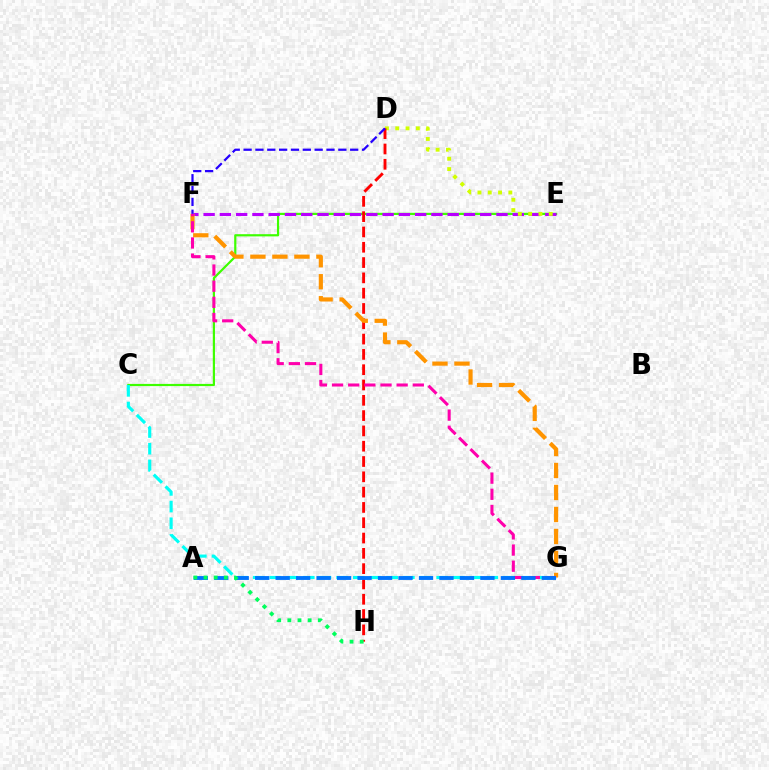{('C', 'E'): [{'color': '#3dff00', 'line_style': 'solid', 'thickness': 1.58}], ('E', 'F'): [{'color': '#b900ff', 'line_style': 'dashed', 'thickness': 2.21}], ('C', 'G'): [{'color': '#00fff6', 'line_style': 'dashed', 'thickness': 2.27}], ('D', 'E'): [{'color': '#d1ff00', 'line_style': 'dotted', 'thickness': 2.8}], ('D', 'H'): [{'color': '#ff0000', 'line_style': 'dashed', 'thickness': 2.08}], ('F', 'G'): [{'color': '#ff9400', 'line_style': 'dashed', 'thickness': 2.99}, {'color': '#ff00ac', 'line_style': 'dashed', 'thickness': 2.19}], ('D', 'F'): [{'color': '#2500ff', 'line_style': 'dashed', 'thickness': 1.61}], ('A', 'G'): [{'color': '#0074ff', 'line_style': 'dashed', 'thickness': 2.78}], ('A', 'H'): [{'color': '#00ff5c', 'line_style': 'dotted', 'thickness': 2.76}]}